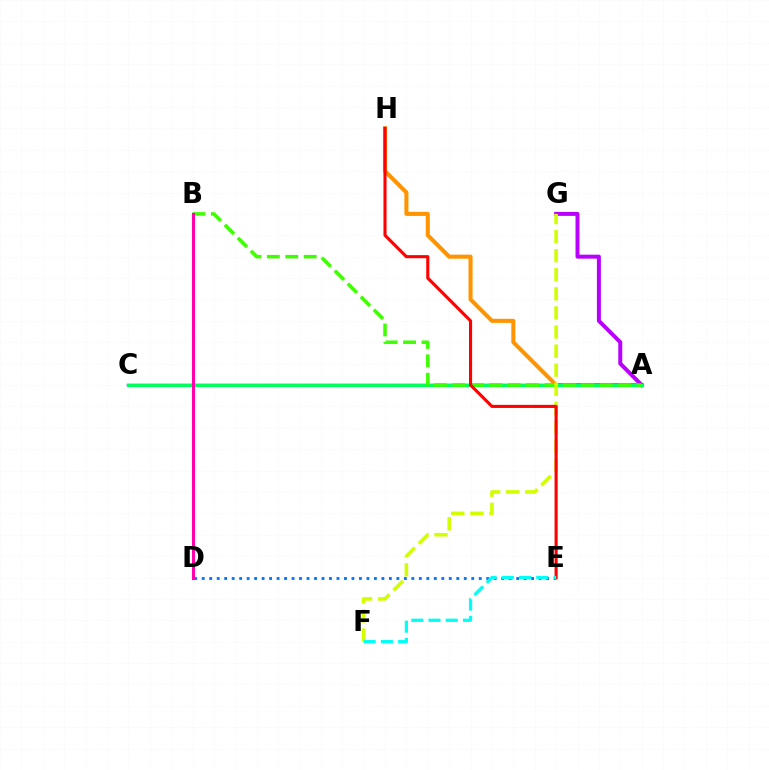{('D', 'E'): [{'color': '#0074ff', 'line_style': 'dotted', 'thickness': 2.03}], ('A', 'H'): [{'color': '#ff9400', 'line_style': 'solid', 'thickness': 2.92}], ('A', 'C'): [{'color': '#2500ff', 'line_style': 'solid', 'thickness': 1.71}, {'color': '#00ff5c', 'line_style': 'solid', 'thickness': 2.25}], ('A', 'G'): [{'color': '#b900ff', 'line_style': 'solid', 'thickness': 2.86}], ('A', 'B'): [{'color': '#3dff00', 'line_style': 'dashed', 'thickness': 2.5}], ('F', 'G'): [{'color': '#d1ff00', 'line_style': 'dashed', 'thickness': 2.59}], ('B', 'D'): [{'color': '#ff00ac', 'line_style': 'solid', 'thickness': 2.21}], ('E', 'H'): [{'color': '#ff0000', 'line_style': 'solid', 'thickness': 2.23}], ('E', 'F'): [{'color': '#00fff6', 'line_style': 'dashed', 'thickness': 2.34}]}